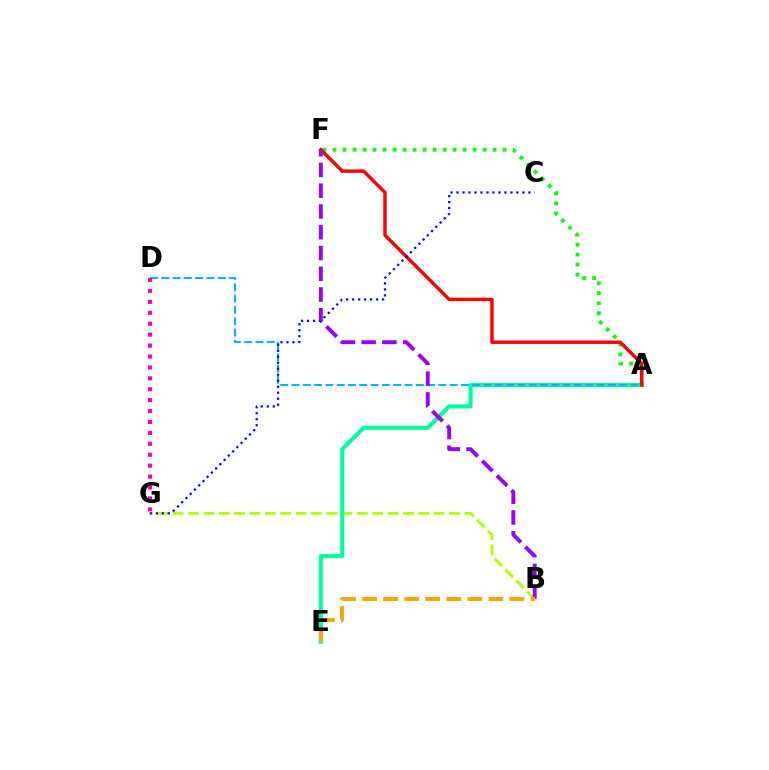{('B', 'G'): [{'color': '#b3ff00', 'line_style': 'dashed', 'thickness': 2.09}], ('A', 'E'): [{'color': '#00ff9d', 'line_style': 'solid', 'thickness': 2.94}], ('A', 'D'): [{'color': '#00b5ff', 'line_style': 'dashed', 'thickness': 1.53}], ('A', 'F'): [{'color': '#08ff00', 'line_style': 'dotted', 'thickness': 2.72}, {'color': '#ff0000', 'line_style': 'solid', 'thickness': 2.47}], ('B', 'F'): [{'color': '#9b00ff', 'line_style': 'dashed', 'thickness': 2.82}], ('C', 'G'): [{'color': '#0010ff', 'line_style': 'dotted', 'thickness': 1.63}], ('D', 'G'): [{'color': '#ff00bd', 'line_style': 'dotted', 'thickness': 2.97}], ('B', 'E'): [{'color': '#ffa500', 'line_style': 'dashed', 'thickness': 2.86}]}